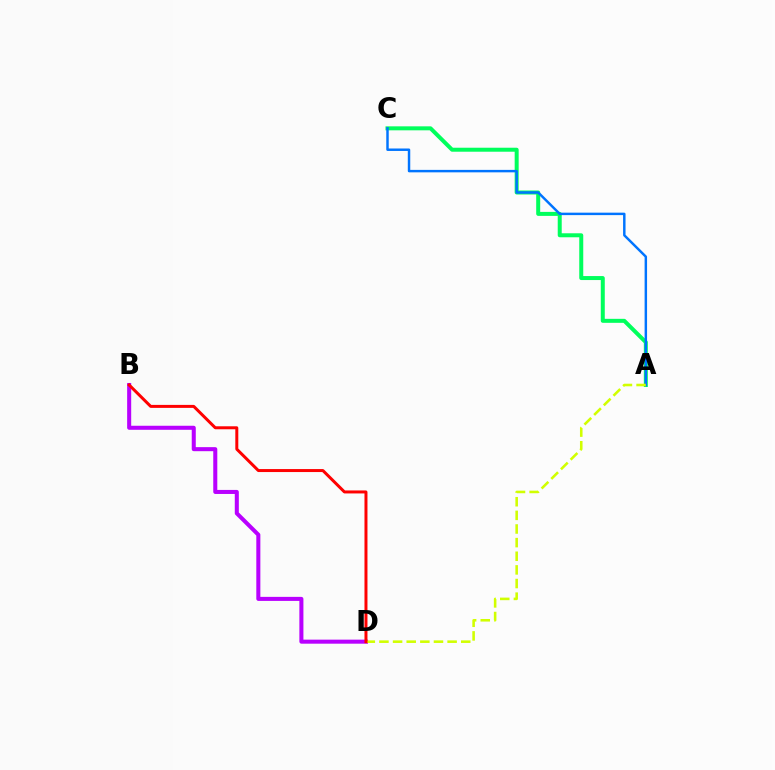{('A', 'C'): [{'color': '#00ff5c', 'line_style': 'solid', 'thickness': 2.87}, {'color': '#0074ff', 'line_style': 'solid', 'thickness': 1.77}], ('B', 'D'): [{'color': '#b900ff', 'line_style': 'solid', 'thickness': 2.91}, {'color': '#ff0000', 'line_style': 'solid', 'thickness': 2.15}], ('A', 'D'): [{'color': '#d1ff00', 'line_style': 'dashed', 'thickness': 1.85}]}